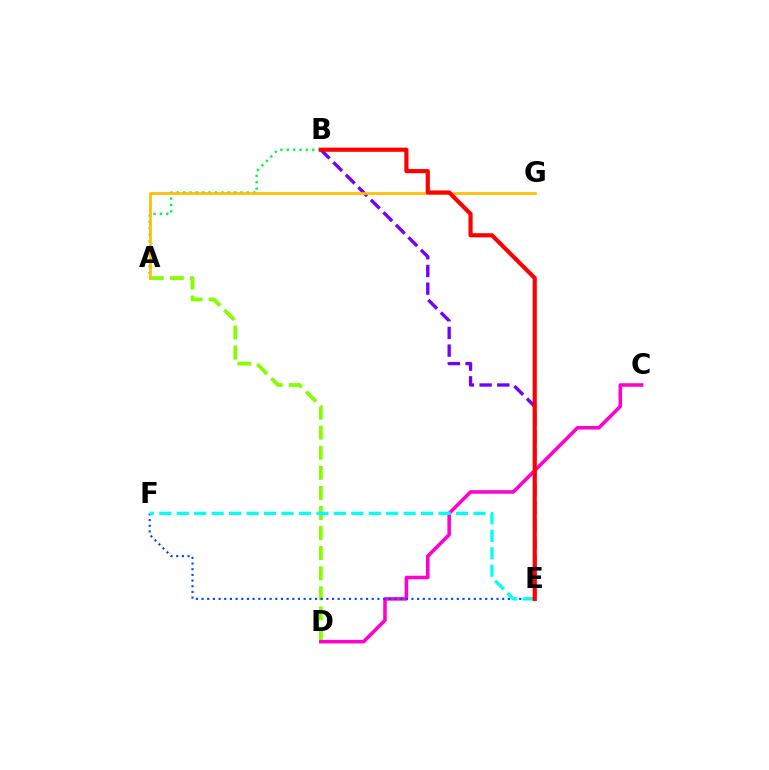{('A', 'D'): [{'color': '#84ff00', 'line_style': 'dashed', 'thickness': 2.73}], ('A', 'B'): [{'color': '#00ff39', 'line_style': 'dotted', 'thickness': 1.73}], ('B', 'E'): [{'color': '#7200ff', 'line_style': 'dashed', 'thickness': 2.41}, {'color': '#ff0000', 'line_style': 'solid', 'thickness': 2.99}], ('C', 'D'): [{'color': '#ff00cf', 'line_style': 'solid', 'thickness': 2.56}], ('A', 'G'): [{'color': '#ffbd00', 'line_style': 'solid', 'thickness': 1.95}], ('E', 'F'): [{'color': '#004bff', 'line_style': 'dotted', 'thickness': 1.54}, {'color': '#00fff6', 'line_style': 'dashed', 'thickness': 2.37}]}